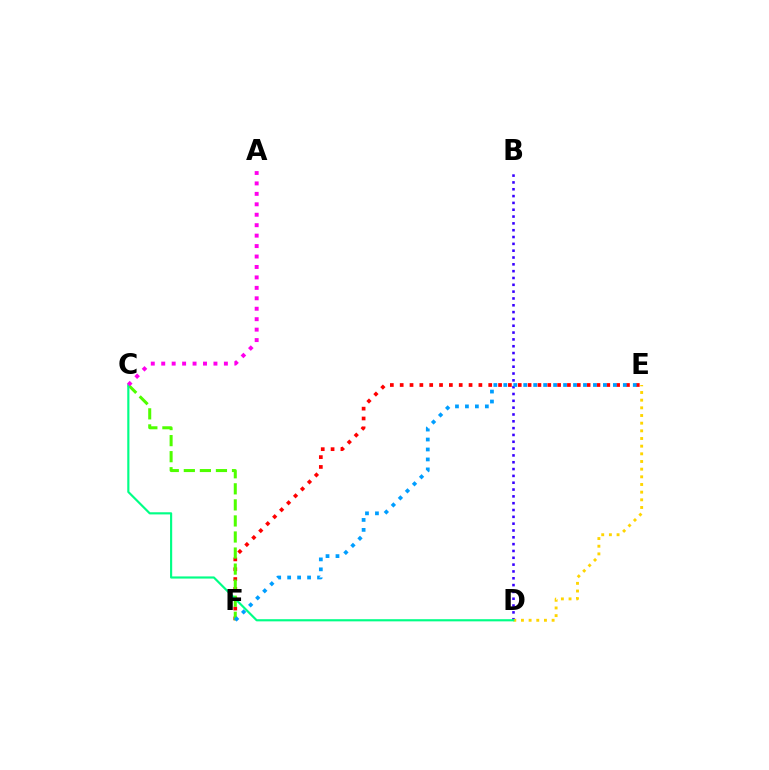{('E', 'F'): [{'color': '#ff0000', 'line_style': 'dotted', 'thickness': 2.67}, {'color': '#009eff', 'line_style': 'dotted', 'thickness': 2.71}], ('B', 'D'): [{'color': '#3700ff', 'line_style': 'dotted', 'thickness': 1.85}], ('D', 'E'): [{'color': '#ffd500', 'line_style': 'dotted', 'thickness': 2.08}], ('C', 'F'): [{'color': '#4fff00', 'line_style': 'dashed', 'thickness': 2.18}], ('C', 'D'): [{'color': '#00ff86', 'line_style': 'solid', 'thickness': 1.55}], ('A', 'C'): [{'color': '#ff00ed', 'line_style': 'dotted', 'thickness': 2.84}]}